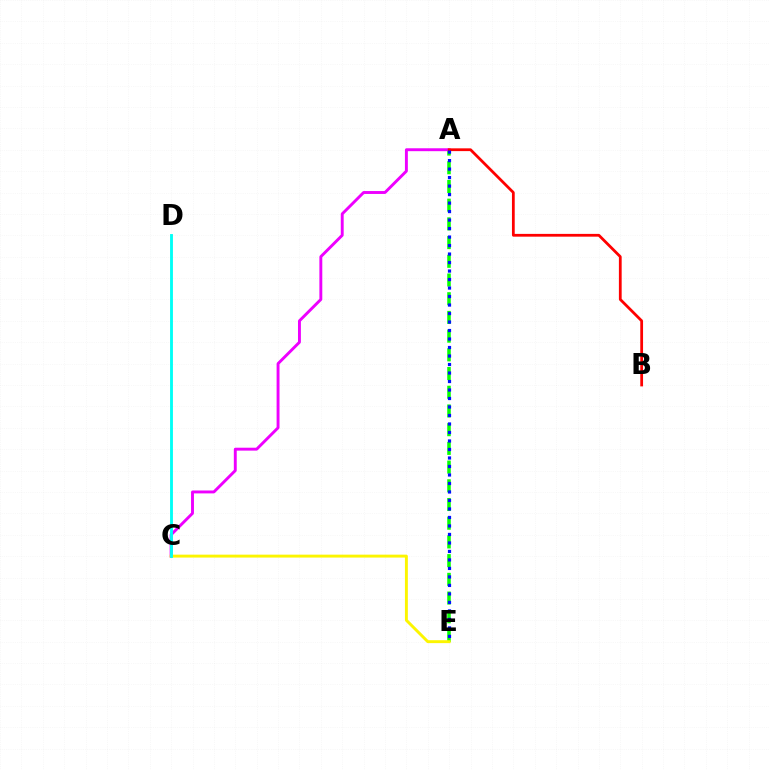{('A', 'E'): [{'color': '#08ff00', 'line_style': 'dashed', 'thickness': 2.54}, {'color': '#0010ff', 'line_style': 'dotted', 'thickness': 2.31}], ('A', 'C'): [{'color': '#ee00ff', 'line_style': 'solid', 'thickness': 2.09}], ('C', 'E'): [{'color': '#fcf500', 'line_style': 'solid', 'thickness': 2.1}], ('A', 'B'): [{'color': '#ff0000', 'line_style': 'solid', 'thickness': 2.0}], ('C', 'D'): [{'color': '#00fff6', 'line_style': 'solid', 'thickness': 2.06}]}